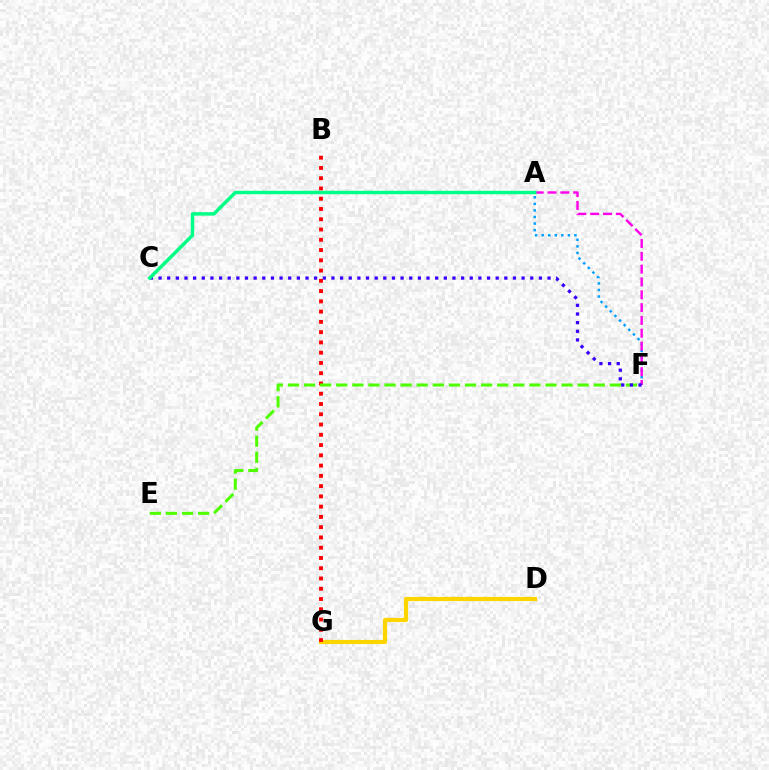{('A', 'F'): [{'color': '#009eff', 'line_style': 'dotted', 'thickness': 1.78}, {'color': '#ff00ed', 'line_style': 'dashed', 'thickness': 1.74}], ('D', 'G'): [{'color': '#ffd500', 'line_style': 'solid', 'thickness': 2.99}], ('B', 'G'): [{'color': '#ff0000', 'line_style': 'dotted', 'thickness': 2.79}], ('E', 'F'): [{'color': '#4fff00', 'line_style': 'dashed', 'thickness': 2.19}], ('C', 'F'): [{'color': '#3700ff', 'line_style': 'dotted', 'thickness': 2.35}], ('A', 'C'): [{'color': '#00ff86', 'line_style': 'solid', 'thickness': 2.49}]}